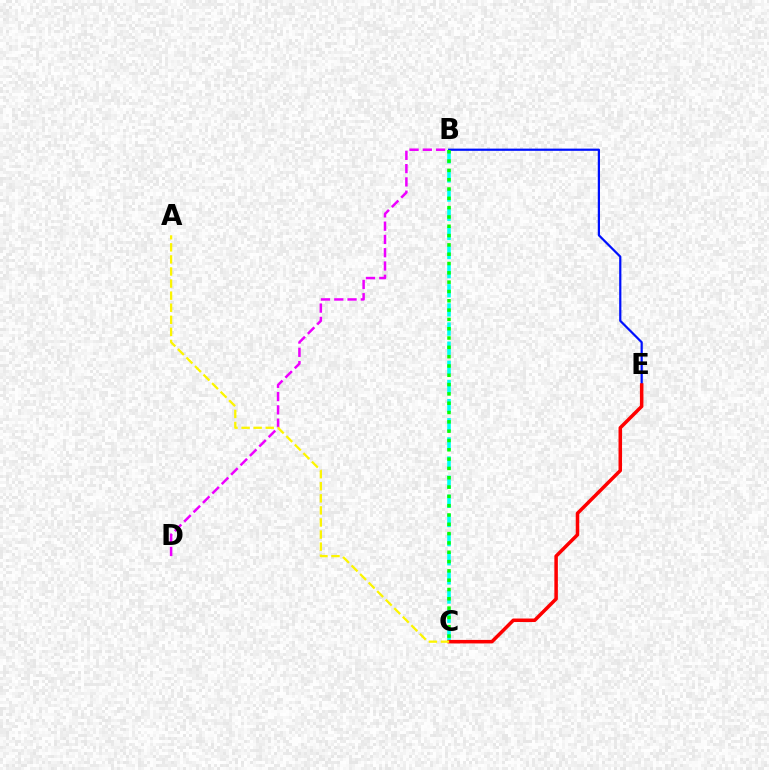{('B', 'D'): [{'color': '#ee00ff', 'line_style': 'dashed', 'thickness': 1.8}], ('B', 'C'): [{'color': '#00fff6', 'line_style': 'dashed', 'thickness': 2.6}, {'color': '#08ff00', 'line_style': 'dotted', 'thickness': 2.53}], ('B', 'E'): [{'color': '#0010ff', 'line_style': 'solid', 'thickness': 1.6}], ('C', 'E'): [{'color': '#ff0000', 'line_style': 'solid', 'thickness': 2.53}], ('A', 'C'): [{'color': '#fcf500', 'line_style': 'dashed', 'thickness': 1.64}]}